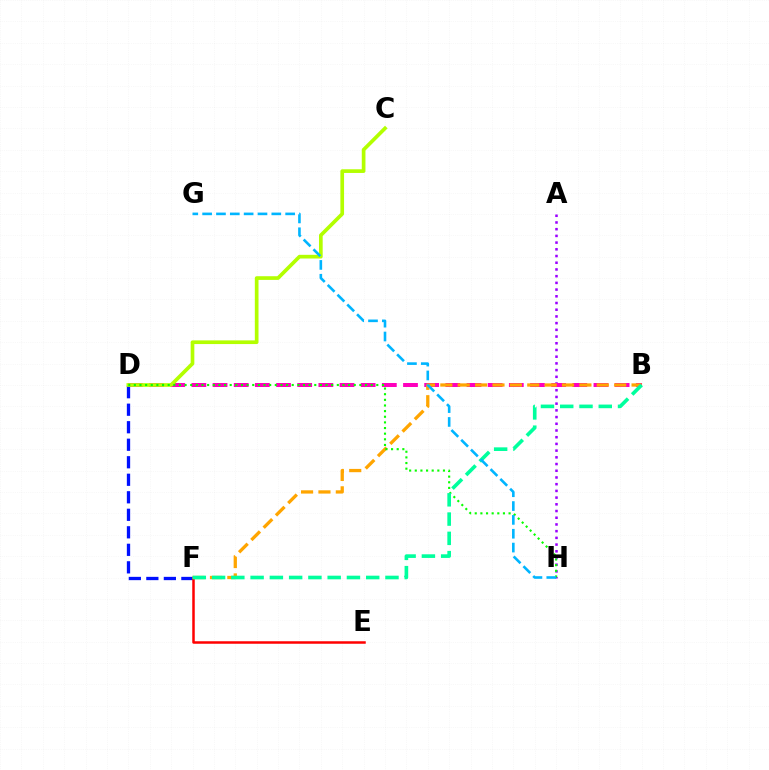{('A', 'H'): [{'color': '#9b00ff', 'line_style': 'dotted', 'thickness': 1.82}], ('B', 'D'): [{'color': '#ff00bd', 'line_style': 'dashed', 'thickness': 2.87}], ('D', 'F'): [{'color': '#0010ff', 'line_style': 'dashed', 'thickness': 2.38}], ('C', 'D'): [{'color': '#b3ff00', 'line_style': 'solid', 'thickness': 2.65}], ('E', 'F'): [{'color': '#ff0000', 'line_style': 'solid', 'thickness': 1.8}], ('B', 'F'): [{'color': '#ffa500', 'line_style': 'dashed', 'thickness': 2.36}, {'color': '#00ff9d', 'line_style': 'dashed', 'thickness': 2.62}], ('D', 'H'): [{'color': '#08ff00', 'line_style': 'dotted', 'thickness': 1.53}], ('G', 'H'): [{'color': '#00b5ff', 'line_style': 'dashed', 'thickness': 1.88}]}